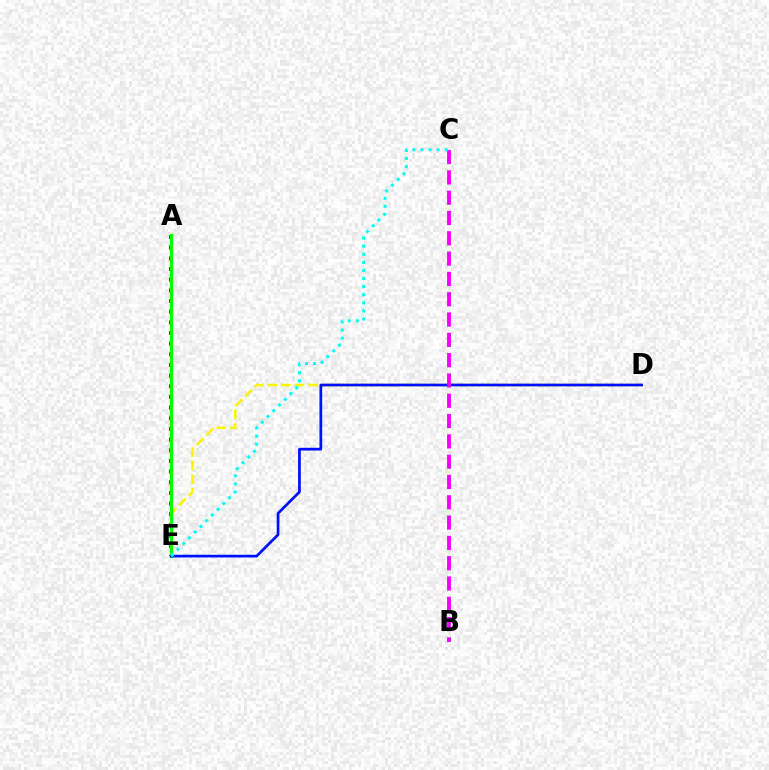{('A', 'E'): [{'color': '#ff0000', 'line_style': 'dotted', 'thickness': 2.9}, {'color': '#08ff00', 'line_style': 'solid', 'thickness': 2.31}], ('D', 'E'): [{'color': '#fcf500', 'line_style': 'dashed', 'thickness': 1.84}, {'color': '#0010ff', 'line_style': 'solid', 'thickness': 1.96}], ('B', 'C'): [{'color': '#ee00ff', 'line_style': 'dashed', 'thickness': 2.76}], ('C', 'E'): [{'color': '#00fff6', 'line_style': 'dotted', 'thickness': 2.2}]}